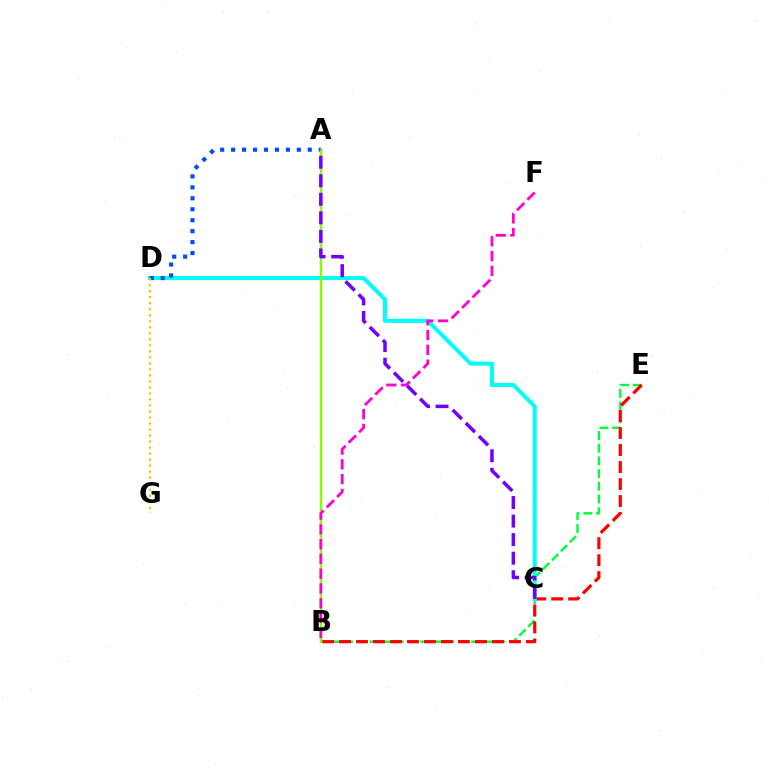{('B', 'E'): [{'color': '#00ff39', 'line_style': 'dashed', 'thickness': 1.72}, {'color': '#ff0000', 'line_style': 'dashed', 'thickness': 2.31}], ('C', 'D'): [{'color': '#00fff6', 'line_style': 'solid', 'thickness': 2.9}], ('A', 'D'): [{'color': '#004bff', 'line_style': 'dotted', 'thickness': 2.98}], ('D', 'G'): [{'color': '#ffbd00', 'line_style': 'dotted', 'thickness': 1.63}], ('A', 'B'): [{'color': '#84ff00', 'line_style': 'solid', 'thickness': 1.75}], ('A', 'C'): [{'color': '#7200ff', 'line_style': 'dashed', 'thickness': 2.52}], ('B', 'F'): [{'color': '#ff00cf', 'line_style': 'dashed', 'thickness': 2.01}]}